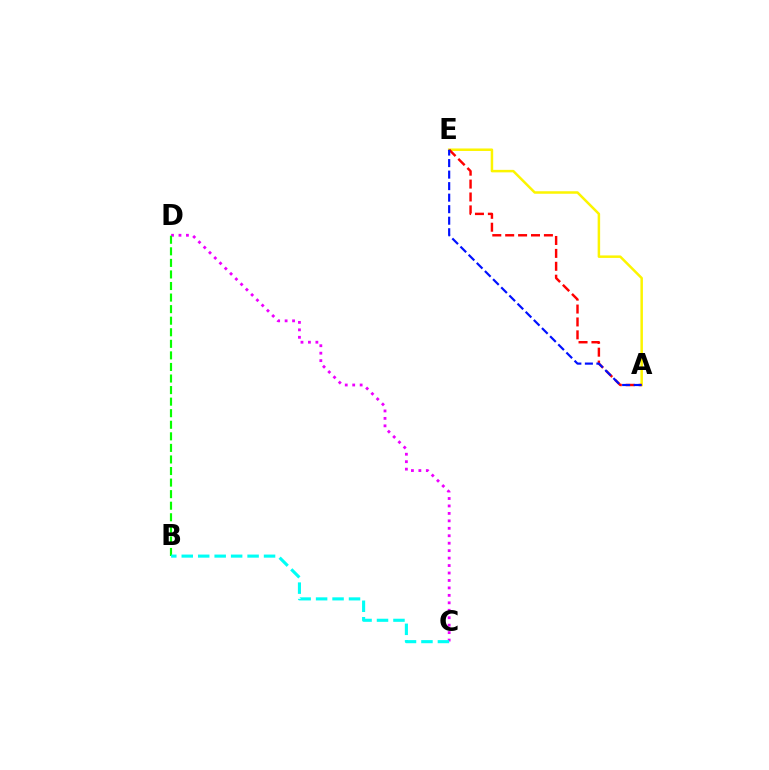{('A', 'E'): [{'color': '#fcf500', 'line_style': 'solid', 'thickness': 1.8}, {'color': '#ff0000', 'line_style': 'dashed', 'thickness': 1.75}, {'color': '#0010ff', 'line_style': 'dashed', 'thickness': 1.57}], ('C', 'D'): [{'color': '#ee00ff', 'line_style': 'dotted', 'thickness': 2.02}], ('B', 'D'): [{'color': '#08ff00', 'line_style': 'dashed', 'thickness': 1.57}], ('B', 'C'): [{'color': '#00fff6', 'line_style': 'dashed', 'thickness': 2.24}]}